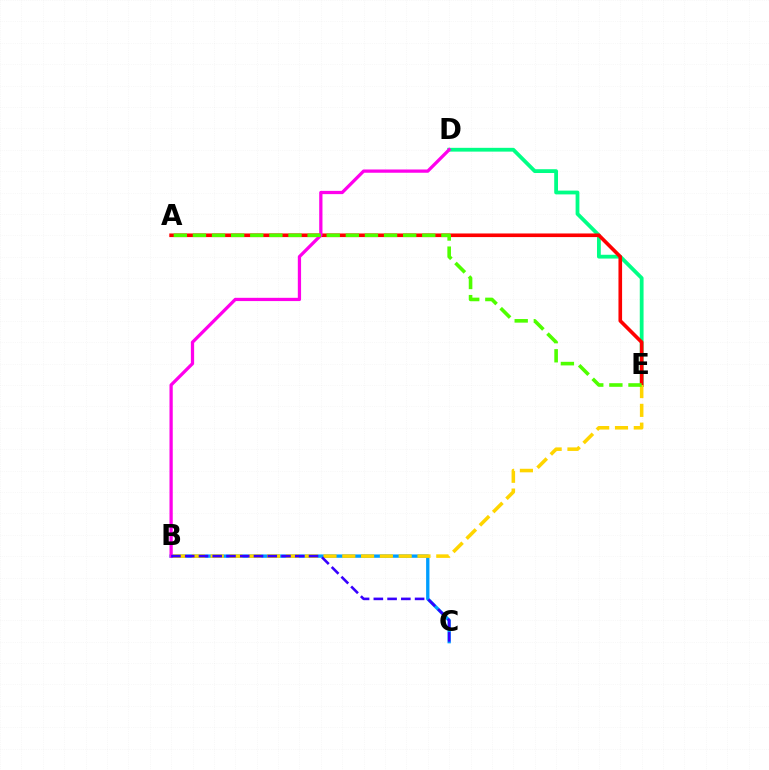{('B', 'C'): [{'color': '#009eff', 'line_style': 'solid', 'thickness': 2.4}, {'color': '#3700ff', 'line_style': 'dashed', 'thickness': 1.87}], ('D', 'E'): [{'color': '#00ff86', 'line_style': 'solid', 'thickness': 2.73}], ('A', 'E'): [{'color': '#ff0000', 'line_style': 'solid', 'thickness': 2.61}, {'color': '#4fff00', 'line_style': 'dashed', 'thickness': 2.6}], ('B', 'E'): [{'color': '#ffd500', 'line_style': 'dashed', 'thickness': 2.55}], ('B', 'D'): [{'color': '#ff00ed', 'line_style': 'solid', 'thickness': 2.35}]}